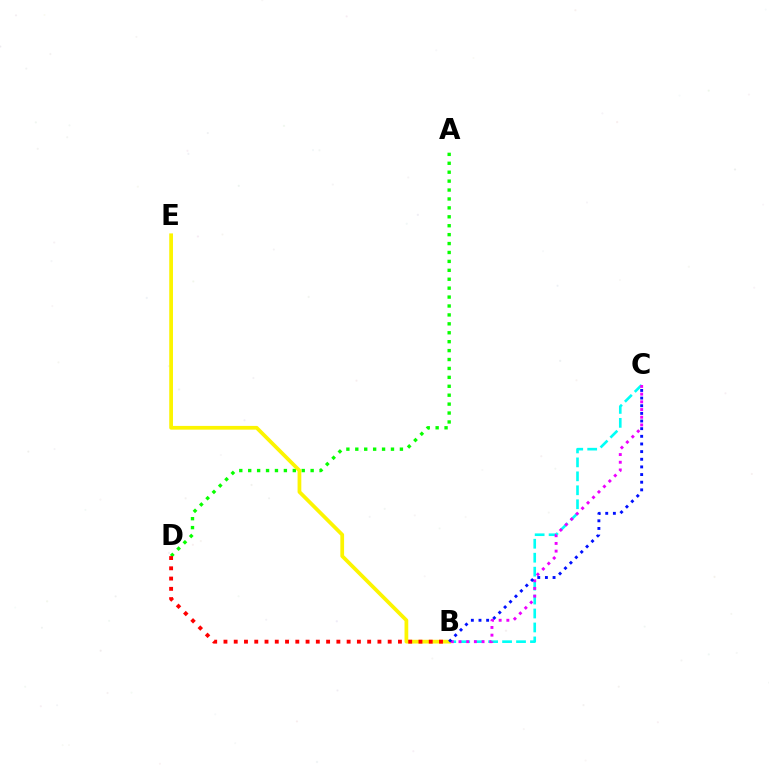{('B', 'C'): [{'color': '#00fff6', 'line_style': 'dashed', 'thickness': 1.9}, {'color': '#ee00ff', 'line_style': 'dotted', 'thickness': 2.09}, {'color': '#0010ff', 'line_style': 'dotted', 'thickness': 2.08}], ('A', 'D'): [{'color': '#08ff00', 'line_style': 'dotted', 'thickness': 2.42}], ('B', 'E'): [{'color': '#fcf500', 'line_style': 'solid', 'thickness': 2.69}], ('B', 'D'): [{'color': '#ff0000', 'line_style': 'dotted', 'thickness': 2.79}]}